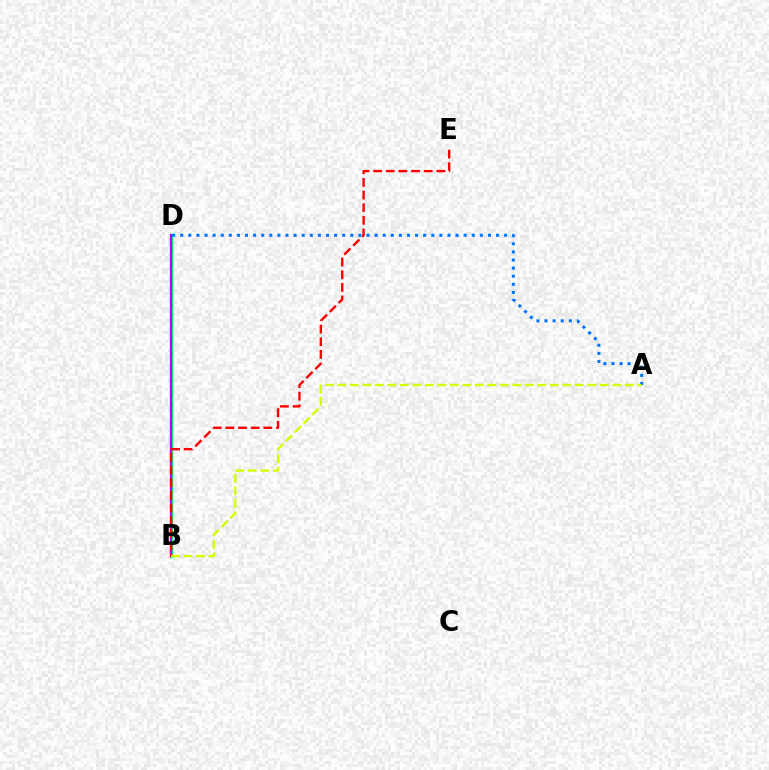{('B', 'D'): [{'color': '#00ff5c', 'line_style': 'solid', 'thickness': 2.43}, {'color': '#b900ff', 'line_style': 'solid', 'thickness': 1.54}], ('B', 'E'): [{'color': '#ff0000', 'line_style': 'dashed', 'thickness': 1.72}], ('A', 'D'): [{'color': '#0074ff', 'line_style': 'dotted', 'thickness': 2.2}], ('A', 'B'): [{'color': '#d1ff00', 'line_style': 'dashed', 'thickness': 1.7}]}